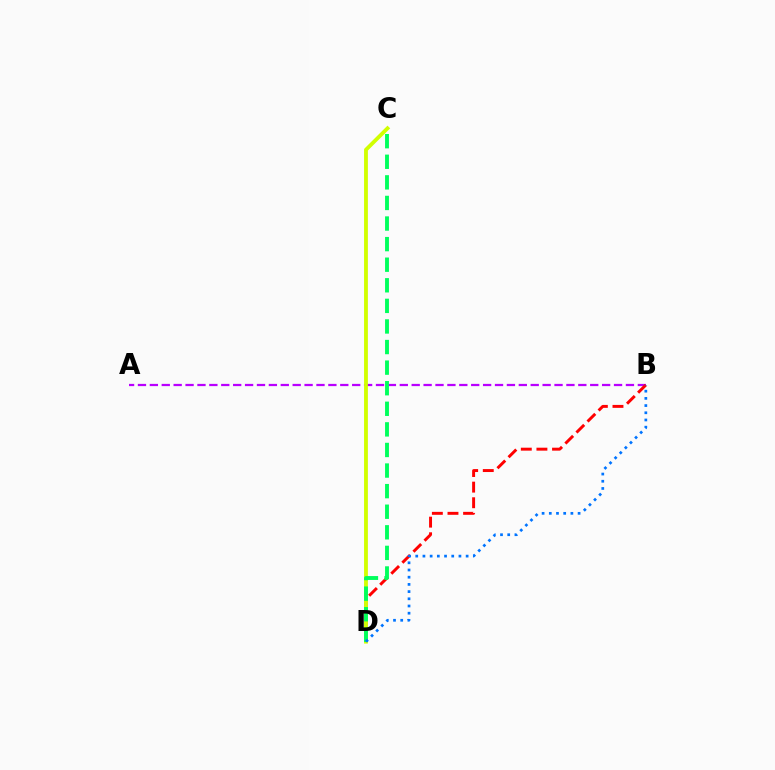{('A', 'B'): [{'color': '#b900ff', 'line_style': 'dashed', 'thickness': 1.62}], ('B', 'D'): [{'color': '#ff0000', 'line_style': 'dashed', 'thickness': 2.12}, {'color': '#0074ff', 'line_style': 'dotted', 'thickness': 1.96}], ('C', 'D'): [{'color': '#d1ff00', 'line_style': 'solid', 'thickness': 2.75}, {'color': '#00ff5c', 'line_style': 'dashed', 'thickness': 2.8}]}